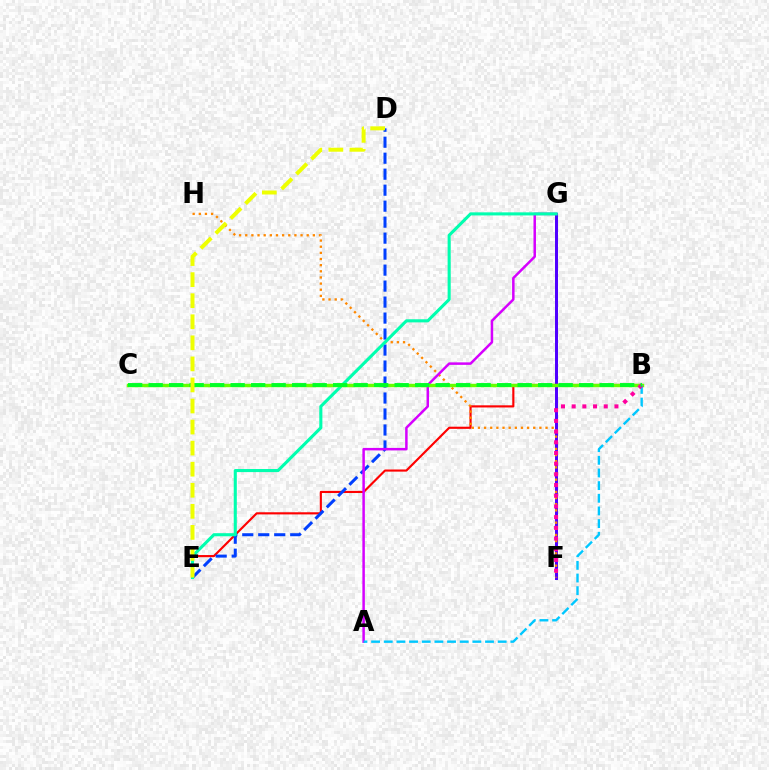{('F', 'G'): [{'color': '#4f00ff', 'line_style': 'solid', 'thickness': 2.14}], ('B', 'E'): [{'color': '#ff0000', 'line_style': 'solid', 'thickness': 1.54}], ('D', 'E'): [{'color': '#003fff', 'line_style': 'dashed', 'thickness': 2.17}, {'color': '#eeff00', 'line_style': 'dashed', 'thickness': 2.86}], ('F', 'H'): [{'color': '#ff8800', 'line_style': 'dotted', 'thickness': 1.67}], ('A', 'G'): [{'color': '#d600ff', 'line_style': 'solid', 'thickness': 1.8}], ('E', 'G'): [{'color': '#00ffaf', 'line_style': 'solid', 'thickness': 2.22}], ('B', 'C'): [{'color': '#66ff00', 'line_style': 'solid', 'thickness': 2.47}, {'color': '#00ff27', 'line_style': 'dashed', 'thickness': 2.78}], ('A', 'B'): [{'color': '#00c7ff', 'line_style': 'dashed', 'thickness': 1.72}], ('B', 'F'): [{'color': '#ff00a0', 'line_style': 'dotted', 'thickness': 2.91}]}